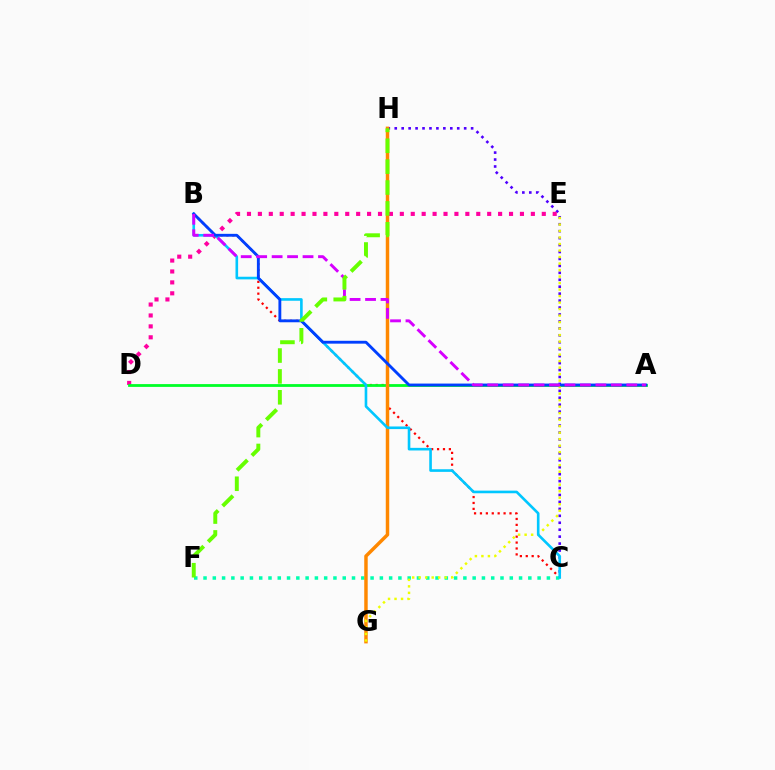{('B', 'C'): [{'color': '#ff0000', 'line_style': 'dotted', 'thickness': 1.6}, {'color': '#00c7ff', 'line_style': 'solid', 'thickness': 1.89}], ('C', 'H'): [{'color': '#4f00ff', 'line_style': 'dotted', 'thickness': 1.89}], ('D', 'E'): [{'color': '#ff00a0', 'line_style': 'dotted', 'thickness': 2.97}], ('A', 'D'): [{'color': '#00ff27', 'line_style': 'solid', 'thickness': 2.01}], ('C', 'F'): [{'color': '#00ffaf', 'line_style': 'dotted', 'thickness': 2.52}], ('G', 'H'): [{'color': '#ff8800', 'line_style': 'solid', 'thickness': 2.49}], ('E', 'G'): [{'color': '#eeff00', 'line_style': 'dotted', 'thickness': 1.77}], ('A', 'B'): [{'color': '#003fff', 'line_style': 'solid', 'thickness': 2.06}, {'color': '#d600ff', 'line_style': 'dashed', 'thickness': 2.1}], ('F', 'H'): [{'color': '#66ff00', 'line_style': 'dashed', 'thickness': 2.84}]}